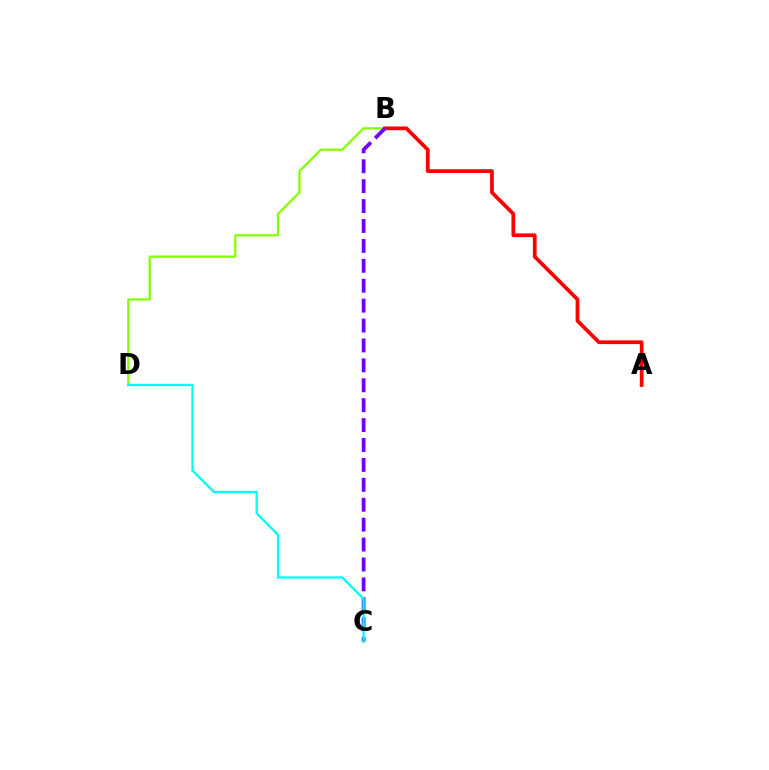{('B', 'D'): [{'color': '#84ff00', 'line_style': 'solid', 'thickness': 1.64}], ('A', 'B'): [{'color': '#ff0000', 'line_style': 'solid', 'thickness': 2.7}], ('B', 'C'): [{'color': '#7200ff', 'line_style': 'dashed', 'thickness': 2.7}], ('C', 'D'): [{'color': '#00fff6', 'line_style': 'solid', 'thickness': 1.66}]}